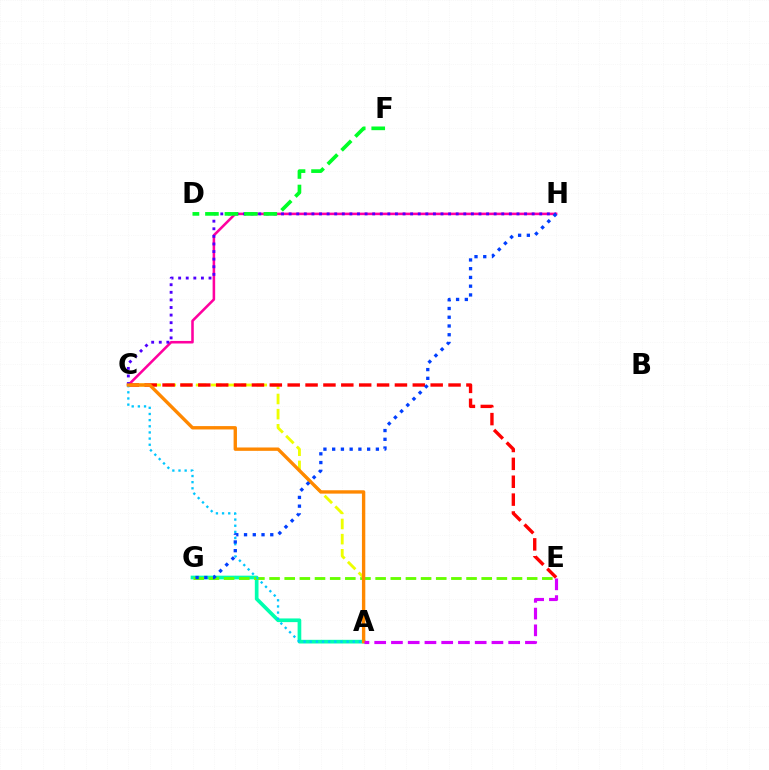{('A', 'G'): [{'color': '#00ffaf', 'line_style': 'solid', 'thickness': 2.65}], ('C', 'H'): [{'color': '#ff00a0', 'line_style': 'solid', 'thickness': 1.84}, {'color': '#4f00ff', 'line_style': 'dotted', 'thickness': 2.06}], ('E', 'G'): [{'color': '#66ff00', 'line_style': 'dashed', 'thickness': 2.06}], ('A', 'C'): [{'color': '#eeff00', 'line_style': 'dashed', 'thickness': 2.06}, {'color': '#00c7ff', 'line_style': 'dotted', 'thickness': 1.67}, {'color': '#ff8800', 'line_style': 'solid', 'thickness': 2.42}], ('C', 'E'): [{'color': '#ff0000', 'line_style': 'dashed', 'thickness': 2.43}], ('D', 'F'): [{'color': '#00ff27', 'line_style': 'dashed', 'thickness': 2.65}], ('G', 'H'): [{'color': '#003fff', 'line_style': 'dotted', 'thickness': 2.38}], ('A', 'E'): [{'color': '#d600ff', 'line_style': 'dashed', 'thickness': 2.28}]}